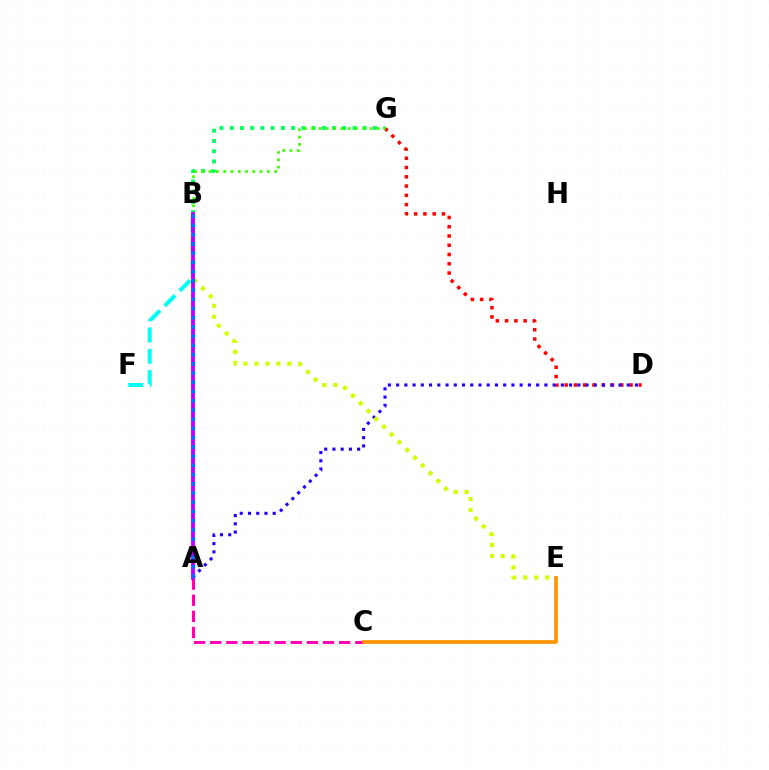{('D', 'G'): [{'color': '#ff0000', 'line_style': 'dotted', 'thickness': 2.52}], ('B', 'F'): [{'color': '#00fff6', 'line_style': 'dashed', 'thickness': 2.9}], ('A', 'C'): [{'color': '#ff00ac', 'line_style': 'dashed', 'thickness': 2.19}], ('B', 'G'): [{'color': '#00ff5c', 'line_style': 'dotted', 'thickness': 2.78}, {'color': '#3dff00', 'line_style': 'dotted', 'thickness': 1.98}], ('A', 'D'): [{'color': '#2500ff', 'line_style': 'dotted', 'thickness': 2.24}], ('B', 'E'): [{'color': '#d1ff00', 'line_style': 'dotted', 'thickness': 2.98}], ('A', 'B'): [{'color': '#b900ff', 'line_style': 'solid', 'thickness': 2.76}, {'color': '#0074ff', 'line_style': 'dotted', 'thickness': 2.51}], ('C', 'E'): [{'color': '#ff9400', 'line_style': 'solid', 'thickness': 2.68}]}